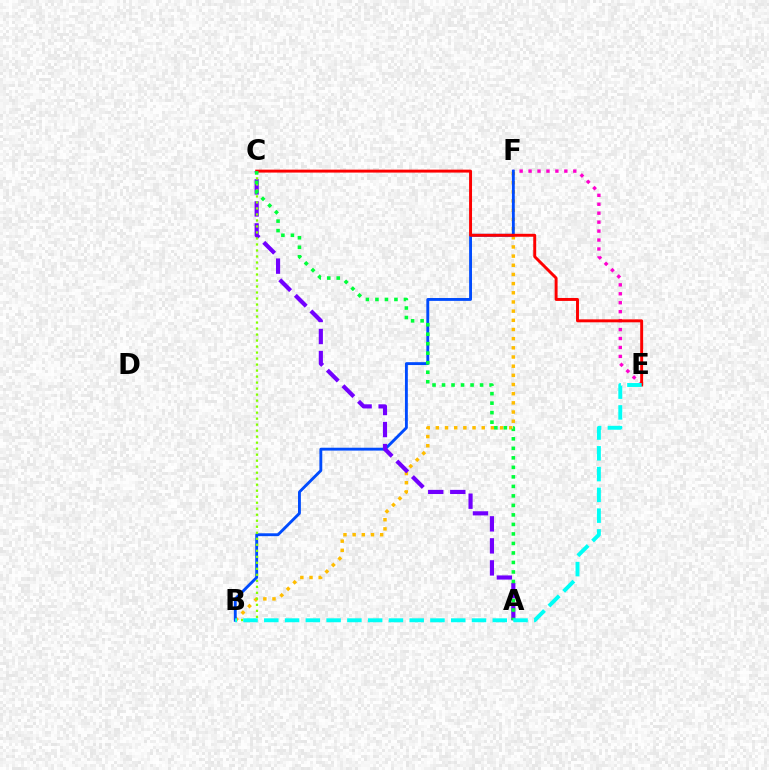{('E', 'F'): [{'color': '#ff00cf', 'line_style': 'dotted', 'thickness': 2.43}], ('B', 'F'): [{'color': '#ffbd00', 'line_style': 'dotted', 'thickness': 2.49}, {'color': '#004bff', 'line_style': 'solid', 'thickness': 2.07}], ('A', 'C'): [{'color': '#7200ff', 'line_style': 'dashed', 'thickness': 2.99}, {'color': '#00ff39', 'line_style': 'dotted', 'thickness': 2.58}], ('B', 'C'): [{'color': '#84ff00', 'line_style': 'dotted', 'thickness': 1.63}], ('C', 'E'): [{'color': '#ff0000', 'line_style': 'solid', 'thickness': 2.11}], ('B', 'E'): [{'color': '#00fff6', 'line_style': 'dashed', 'thickness': 2.82}]}